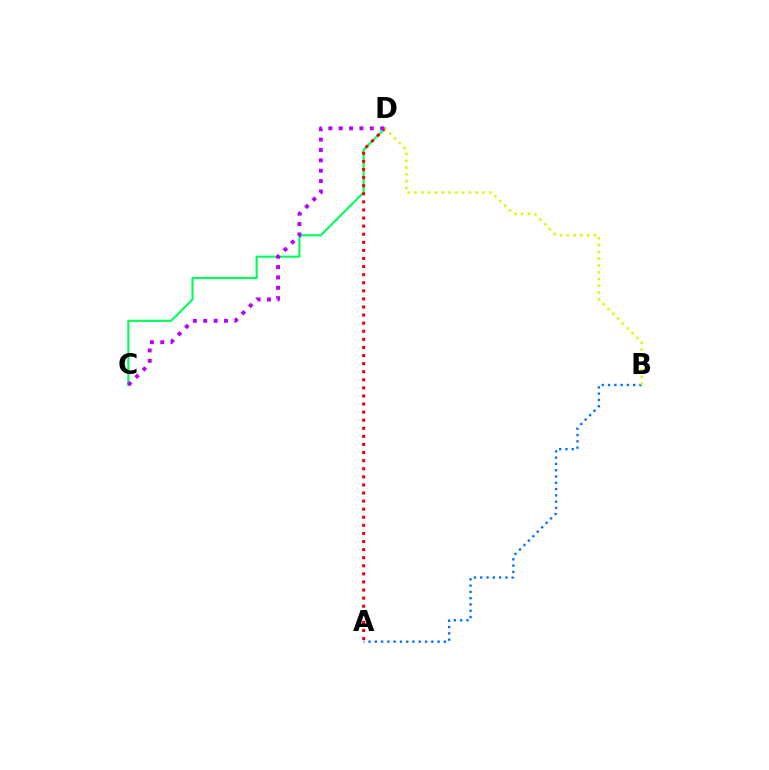{('A', 'B'): [{'color': '#0074ff', 'line_style': 'dotted', 'thickness': 1.71}], ('C', 'D'): [{'color': '#00ff5c', 'line_style': 'solid', 'thickness': 1.54}, {'color': '#b900ff', 'line_style': 'dotted', 'thickness': 2.82}], ('A', 'D'): [{'color': '#ff0000', 'line_style': 'dotted', 'thickness': 2.2}], ('B', 'D'): [{'color': '#d1ff00', 'line_style': 'dotted', 'thickness': 1.85}]}